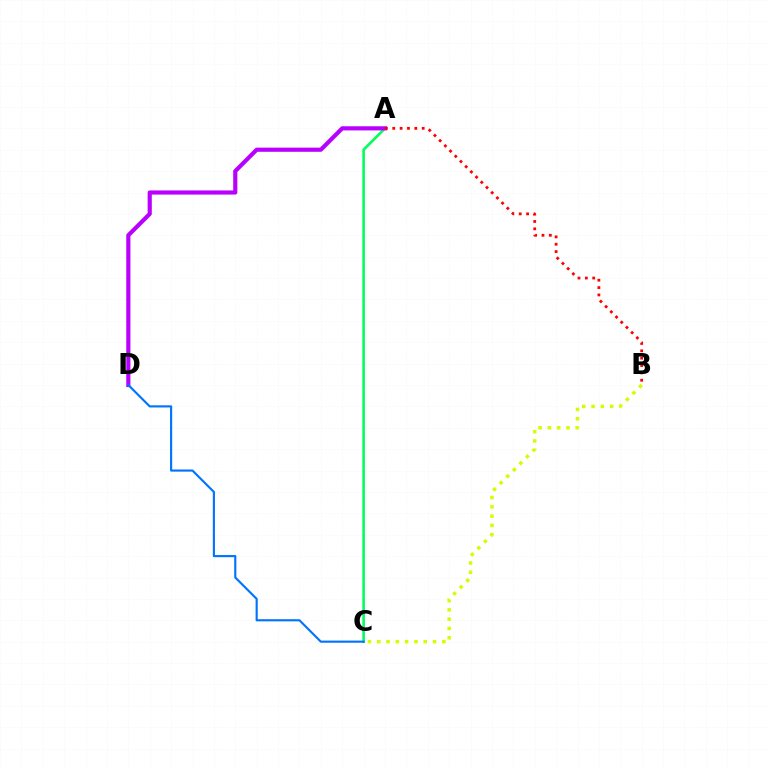{('A', 'C'): [{'color': '#00ff5c', 'line_style': 'solid', 'thickness': 1.88}], ('B', 'C'): [{'color': '#d1ff00', 'line_style': 'dotted', 'thickness': 2.52}], ('A', 'D'): [{'color': '#b900ff', 'line_style': 'solid', 'thickness': 2.99}], ('A', 'B'): [{'color': '#ff0000', 'line_style': 'dotted', 'thickness': 2.0}], ('C', 'D'): [{'color': '#0074ff', 'line_style': 'solid', 'thickness': 1.54}]}